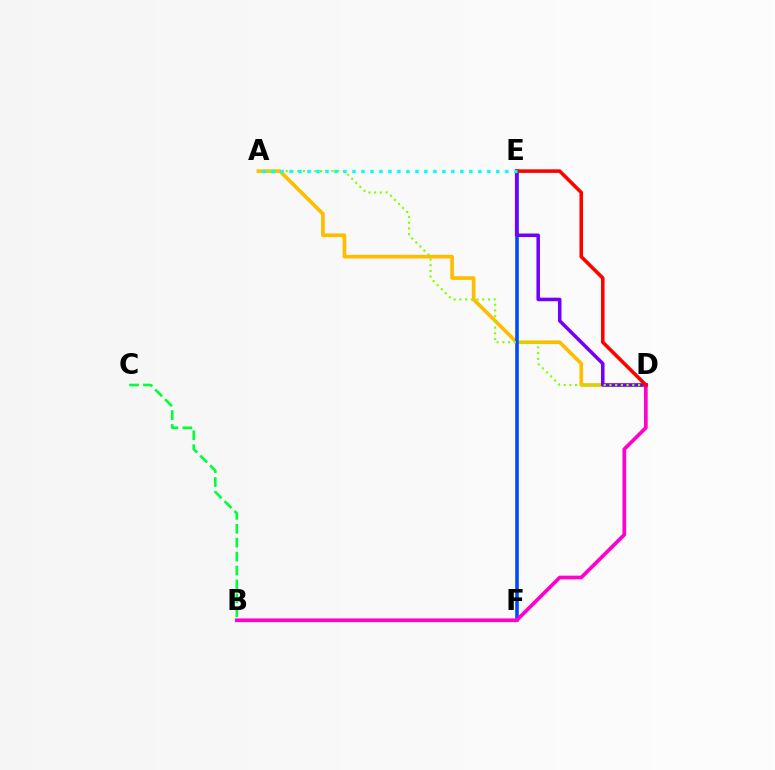{('A', 'D'): [{'color': '#ffbd00', 'line_style': 'solid', 'thickness': 2.65}, {'color': '#84ff00', 'line_style': 'dotted', 'thickness': 1.55}], ('E', 'F'): [{'color': '#004bff', 'line_style': 'solid', 'thickness': 2.58}], ('B', 'D'): [{'color': '#ff00cf', 'line_style': 'solid', 'thickness': 2.67}], ('D', 'E'): [{'color': '#7200ff', 'line_style': 'solid', 'thickness': 2.54}, {'color': '#ff0000', 'line_style': 'solid', 'thickness': 2.57}], ('B', 'C'): [{'color': '#00ff39', 'line_style': 'dashed', 'thickness': 1.89}], ('A', 'E'): [{'color': '#00fff6', 'line_style': 'dotted', 'thickness': 2.44}]}